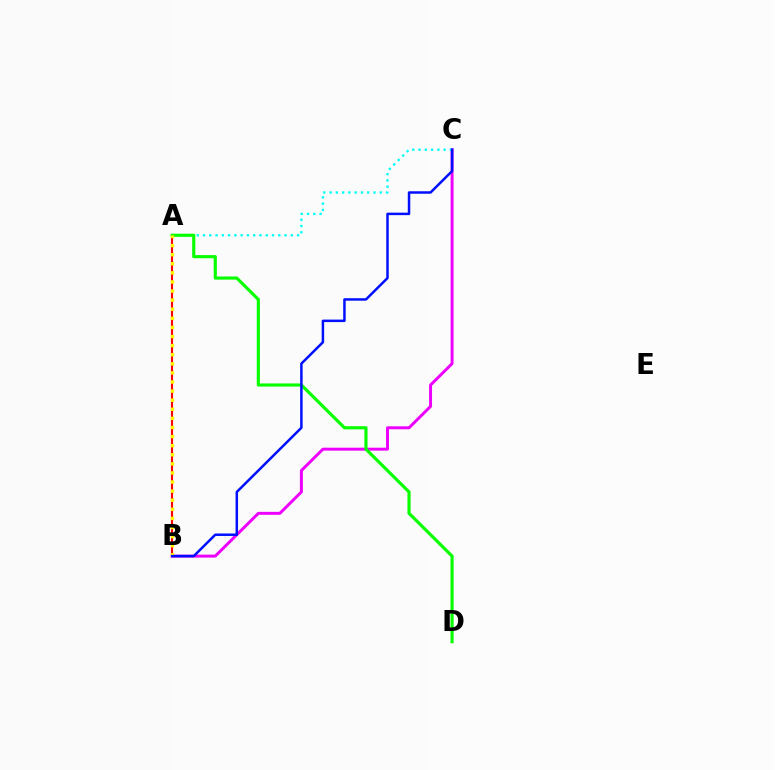{('B', 'C'): [{'color': '#ee00ff', 'line_style': 'solid', 'thickness': 2.14}, {'color': '#0010ff', 'line_style': 'solid', 'thickness': 1.79}], ('A', 'B'): [{'color': '#ff0000', 'line_style': 'solid', 'thickness': 1.52}, {'color': '#fcf500', 'line_style': 'dotted', 'thickness': 2.47}], ('A', 'C'): [{'color': '#00fff6', 'line_style': 'dotted', 'thickness': 1.7}], ('A', 'D'): [{'color': '#08ff00', 'line_style': 'solid', 'thickness': 2.27}]}